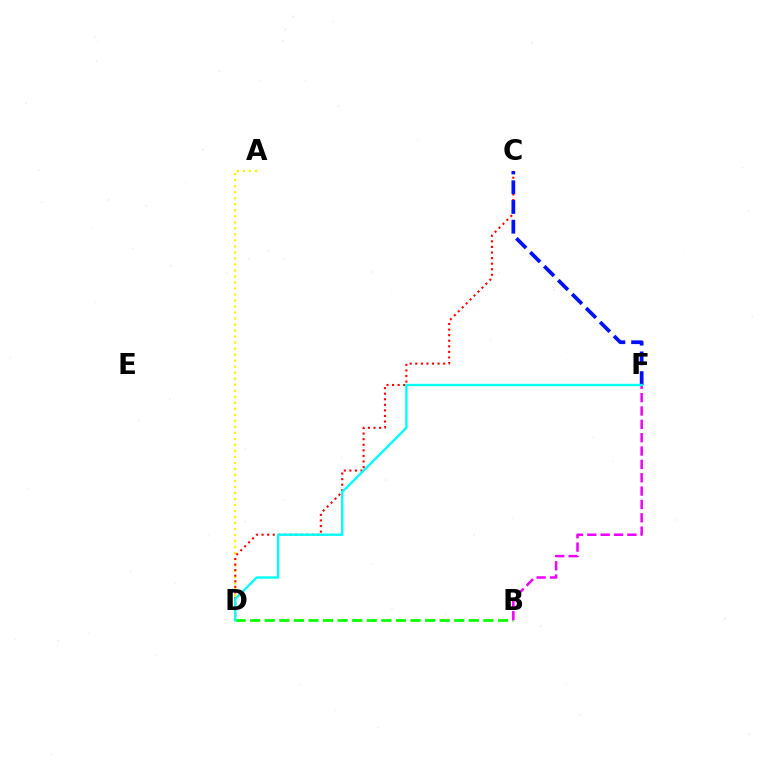{('A', 'D'): [{'color': '#fcf500', 'line_style': 'dotted', 'thickness': 1.63}], ('C', 'D'): [{'color': '#ff0000', 'line_style': 'dotted', 'thickness': 1.51}], ('B', 'D'): [{'color': '#08ff00', 'line_style': 'dashed', 'thickness': 1.98}], ('B', 'F'): [{'color': '#ee00ff', 'line_style': 'dashed', 'thickness': 1.81}], ('C', 'F'): [{'color': '#0010ff', 'line_style': 'dashed', 'thickness': 2.68}], ('D', 'F'): [{'color': '#00fff6', 'line_style': 'solid', 'thickness': 1.7}]}